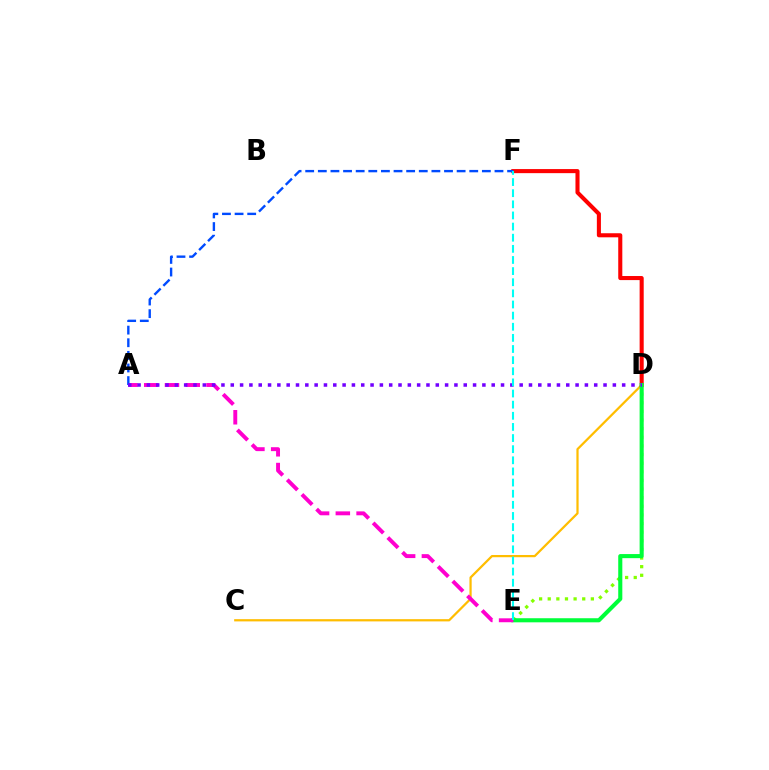{('C', 'D'): [{'color': '#ffbd00', 'line_style': 'solid', 'thickness': 1.61}], ('D', 'F'): [{'color': '#ff0000', 'line_style': 'solid', 'thickness': 2.93}], ('D', 'E'): [{'color': '#84ff00', 'line_style': 'dotted', 'thickness': 2.34}, {'color': '#00ff39', 'line_style': 'solid', 'thickness': 2.95}], ('A', 'E'): [{'color': '#ff00cf', 'line_style': 'dashed', 'thickness': 2.82}], ('A', 'F'): [{'color': '#004bff', 'line_style': 'dashed', 'thickness': 1.71}], ('A', 'D'): [{'color': '#7200ff', 'line_style': 'dotted', 'thickness': 2.53}], ('E', 'F'): [{'color': '#00fff6', 'line_style': 'dashed', 'thickness': 1.51}]}